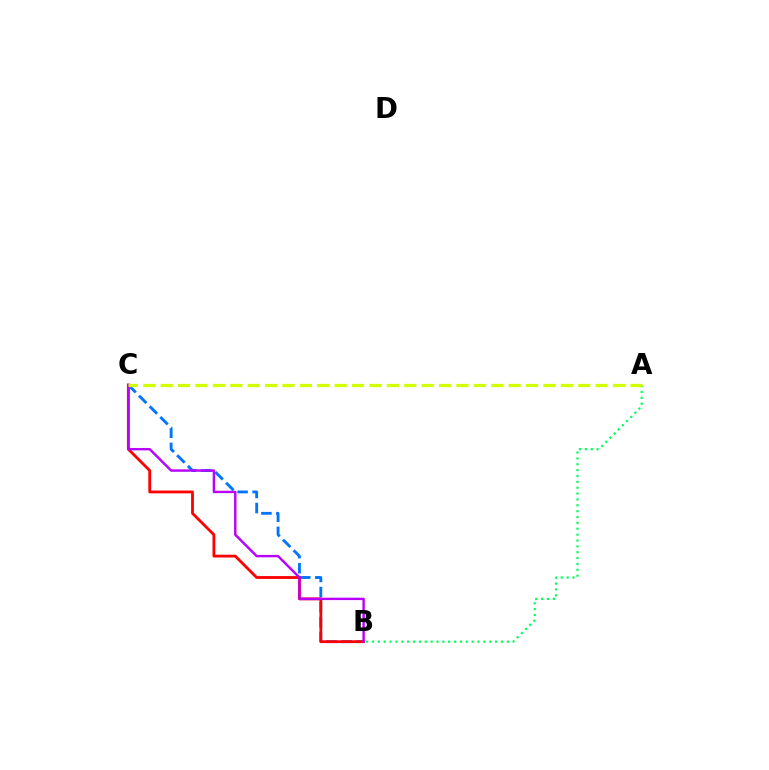{('B', 'C'): [{'color': '#0074ff', 'line_style': 'dashed', 'thickness': 2.05}, {'color': '#ff0000', 'line_style': 'solid', 'thickness': 2.02}, {'color': '#b900ff', 'line_style': 'solid', 'thickness': 1.73}], ('A', 'B'): [{'color': '#00ff5c', 'line_style': 'dotted', 'thickness': 1.59}], ('A', 'C'): [{'color': '#d1ff00', 'line_style': 'dashed', 'thickness': 2.36}]}